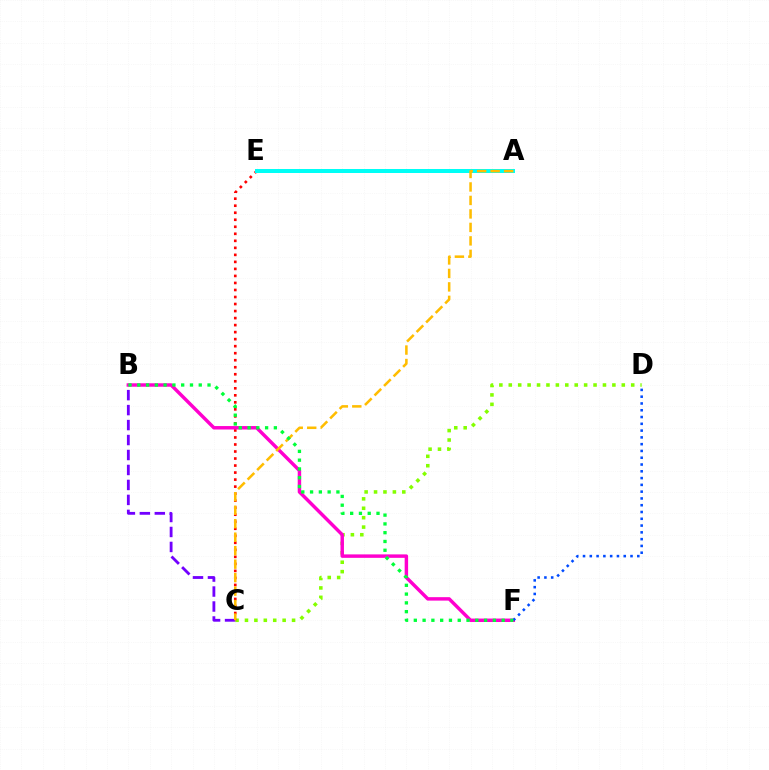{('C', 'D'): [{'color': '#84ff00', 'line_style': 'dotted', 'thickness': 2.56}], ('C', 'E'): [{'color': '#ff0000', 'line_style': 'dotted', 'thickness': 1.91}], ('A', 'E'): [{'color': '#00fff6', 'line_style': 'solid', 'thickness': 2.88}], ('B', 'C'): [{'color': '#7200ff', 'line_style': 'dashed', 'thickness': 2.03}], ('B', 'F'): [{'color': '#ff00cf', 'line_style': 'solid', 'thickness': 2.48}, {'color': '#00ff39', 'line_style': 'dotted', 'thickness': 2.39}], ('D', 'F'): [{'color': '#004bff', 'line_style': 'dotted', 'thickness': 1.84}], ('A', 'C'): [{'color': '#ffbd00', 'line_style': 'dashed', 'thickness': 1.83}]}